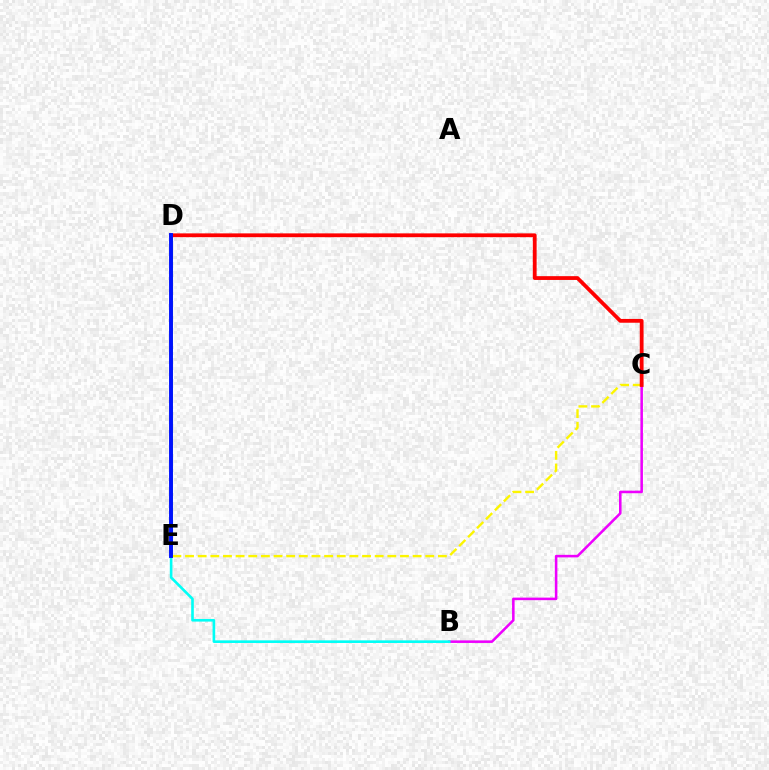{('B', 'C'): [{'color': '#ee00ff', 'line_style': 'solid', 'thickness': 1.84}], ('B', 'E'): [{'color': '#00fff6', 'line_style': 'solid', 'thickness': 1.89}], ('D', 'E'): [{'color': '#08ff00', 'line_style': 'solid', 'thickness': 1.87}, {'color': '#0010ff', 'line_style': 'solid', 'thickness': 2.81}], ('C', 'E'): [{'color': '#fcf500', 'line_style': 'dashed', 'thickness': 1.72}], ('C', 'D'): [{'color': '#ff0000', 'line_style': 'solid', 'thickness': 2.73}]}